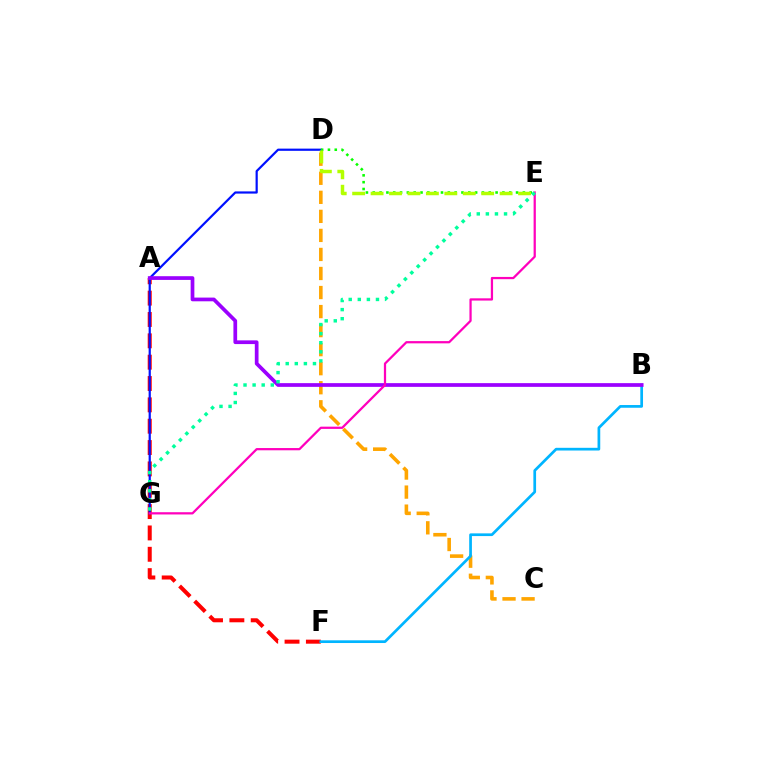{('A', 'F'): [{'color': '#ff0000', 'line_style': 'dashed', 'thickness': 2.9}], ('D', 'G'): [{'color': '#0010ff', 'line_style': 'solid', 'thickness': 1.58}], ('D', 'E'): [{'color': '#08ff00', 'line_style': 'dotted', 'thickness': 1.85}, {'color': '#b3ff00', 'line_style': 'dashed', 'thickness': 2.5}], ('C', 'D'): [{'color': '#ffa500', 'line_style': 'dashed', 'thickness': 2.59}], ('B', 'F'): [{'color': '#00b5ff', 'line_style': 'solid', 'thickness': 1.95}], ('A', 'B'): [{'color': '#9b00ff', 'line_style': 'solid', 'thickness': 2.68}], ('E', 'G'): [{'color': '#ff00bd', 'line_style': 'solid', 'thickness': 1.62}, {'color': '#00ff9d', 'line_style': 'dotted', 'thickness': 2.47}]}